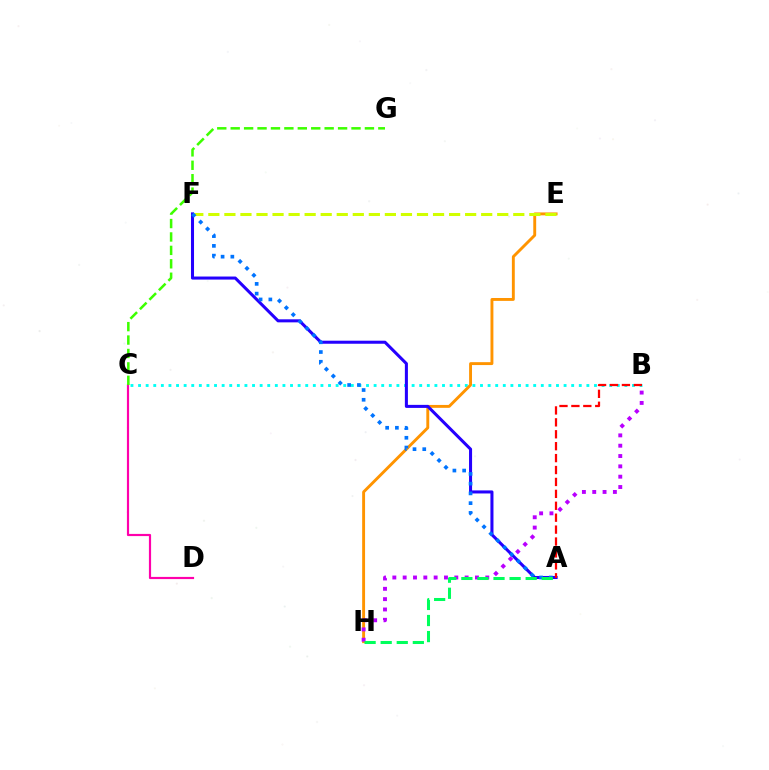{('B', 'C'): [{'color': '#00fff6', 'line_style': 'dotted', 'thickness': 2.06}], ('C', 'D'): [{'color': '#ff00ac', 'line_style': 'solid', 'thickness': 1.57}], ('E', 'H'): [{'color': '#ff9400', 'line_style': 'solid', 'thickness': 2.09}], ('A', 'F'): [{'color': '#2500ff', 'line_style': 'solid', 'thickness': 2.19}, {'color': '#0074ff', 'line_style': 'dotted', 'thickness': 2.65}], ('C', 'G'): [{'color': '#3dff00', 'line_style': 'dashed', 'thickness': 1.82}], ('B', 'H'): [{'color': '#b900ff', 'line_style': 'dotted', 'thickness': 2.81}], ('E', 'F'): [{'color': '#d1ff00', 'line_style': 'dashed', 'thickness': 2.18}], ('A', 'H'): [{'color': '#00ff5c', 'line_style': 'dashed', 'thickness': 2.18}], ('A', 'B'): [{'color': '#ff0000', 'line_style': 'dashed', 'thickness': 1.62}]}